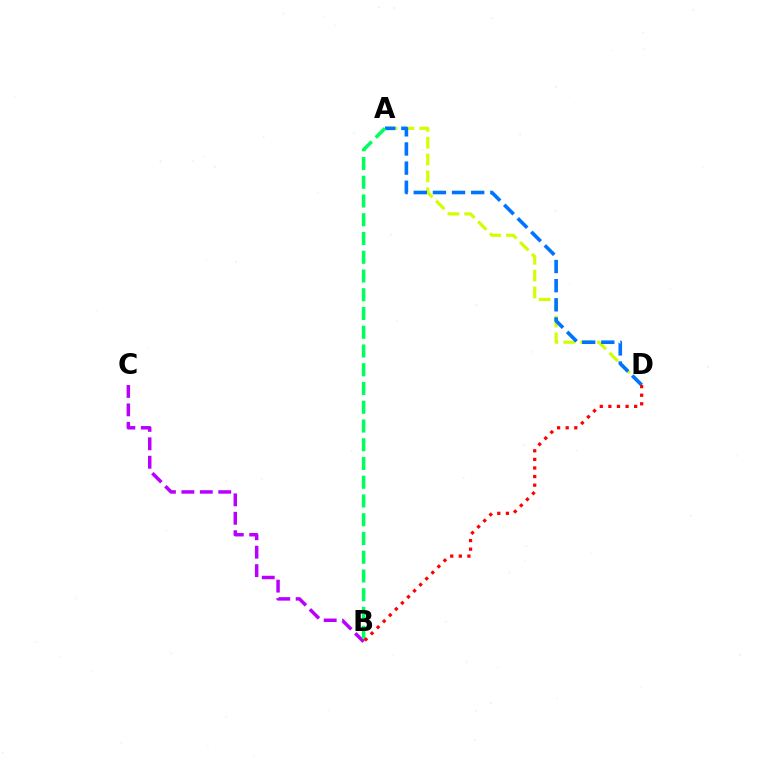{('A', 'D'): [{'color': '#d1ff00', 'line_style': 'dashed', 'thickness': 2.29}, {'color': '#0074ff', 'line_style': 'dashed', 'thickness': 2.6}], ('B', 'C'): [{'color': '#b900ff', 'line_style': 'dashed', 'thickness': 2.5}], ('A', 'B'): [{'color': '#00ff5c', 'line_style': 'dashed', 'thickness': 2.55}], ('B', 'D'): [{'color': '#ff0000', 'line_style': 'dotted', 'thickness': 2.33}]}